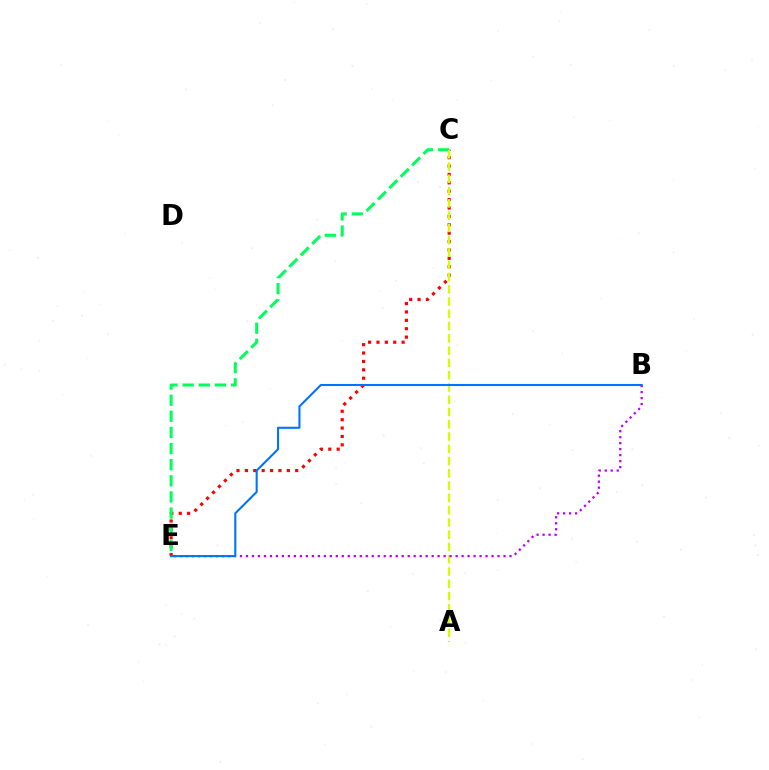{('C', 'E'): [{'color': '#ff0000', 'line_style': 'dotted', 'thickness': 2.28}, {'color': '#00ff5c', 'line_style': 'dashed', 'thickness': 2.19}], ('A', 'C'): [{'color': '#d1ff00', 'line_style': 'dashed', 'thickness': 1.67}], ('B', 'E'): [{'color': '#b900ff', 'line_style': 'dotted', 'thickness': 1.63}, {'color': '#0074ff', 'line_style': 'solid', 'thickness': 1.5}]}